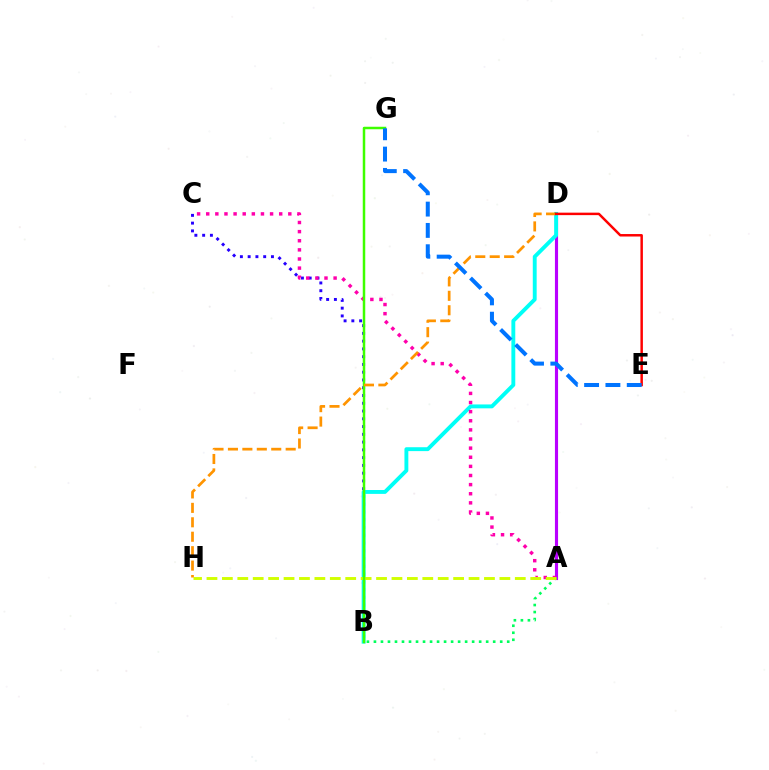{('A', 'D'): [{'color': '#b900ff', 'line_style': 'solid', 'thickness': 2.25}], ('B', 'C'): [{'color': '#2500ff', 'line_style': 'dotted', 'thickness': 2.11}], ('A', 'B'): [{'color': '#00ff5c', 'line_style': 'dotted', 'thickness': 1.91}], ('B', 'D'): [{'color': '#00fff6', 'line_style': 'solid', 'thickness': 2.8}], ('A', 'C'): [{'color': '#ff00ac', 'line_style': 'dotted', 'thickness': 2.48}], ('A', 'H'): [{'color': '#d1ff00', 'line_style': 'dashed', 'thickness': 2.09}], ('B', 'G'): [{'color': '#3dff00', 'line_style': 'solid', 'thickness': 1.79}], ('D', 'H'): [{'color': '#ff9400', 'line_style': 'dashed', 'thickness': 1.96}], ('D', 'E'): [{'color': '#ff0000', 'line_style': 'solid', 'thickness': 1.78}], ('E', 'G'): [{'color': '#0074ff', 'line_style': 'dashed', 'thickness': 2.9}]}